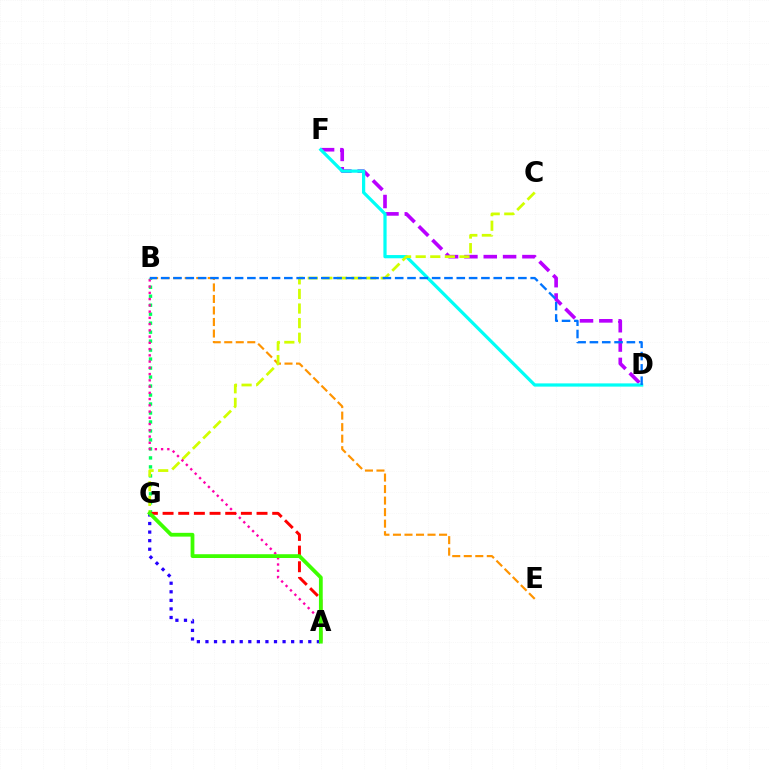{('D', 'F'): [{'color': '#b900ff', 'line_style': 'dashed', 'thickness': 2.63}, {'color': '#00fff6', 'line_style': 'solid', 'thickness': 2.32}], ('B', 'E'): [{'color': '#ff9400', 'line_style': 'dashed', 'thickness': 1.57}], ('A', 'G'): [{'color': '#2500ff', 'line_style': 'dotted', 'thickness': 2.33}, {'color': '#ff0000', 'line_style': 'dashed', 'thickness': 2.13}, {'color': '#3dff00', 'line_style': 'solid', 'thickness': 2.72}], ('B', 'G'): [{'color': '#00ff5c', 'line_style': 'dotted', 'thickness': 2.44}], ('C', 'G'): [{'color': '#d1ff00', 'line_style': 'dashed', 'thickness': 1.98}], ('B', 'D'): [{'color': '#0074ff', 'line_style': 'dashed', 'thickness': 1.67}], ('A', 'B'): [{'color': '#ff00ac', 'line_style': 'dotted', 'thickness': 1.7}]}